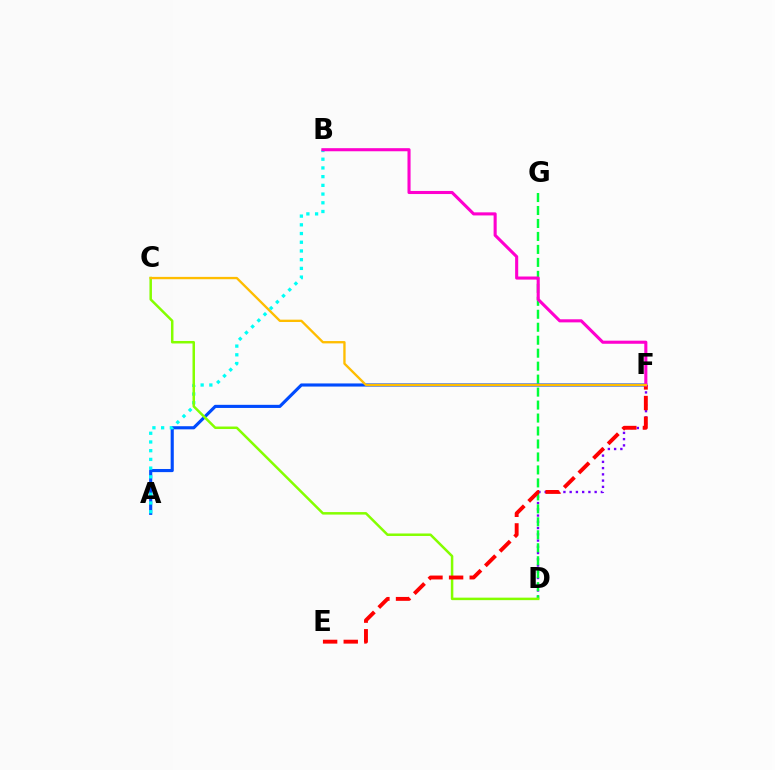{('D', 'F'): [{'color': '#7200ff', 'line_style': 'dotted', 'thickness': 1.7}], ('D', 'G'): [{'color': '#00ff39', 'line_style': 'dashed', 'thickness': 1.76}], ('A', 'F'): [{'color': '#004bff', 'line_style': 'solid', 'thickness': 2.25}], ('A', 'B'): [{'color': '#00fff6', 'line_style': 'dotted', 'thickness': 2.37}], ('C', 'D'): [{'color': '#84ff00', 'line_style': 'solid', 'thickness': 1.8}], ('E', 'F'): [{'color': '#ff0000', 'line_style': 'dashed', 'thickness': 2.8}], ('B', 'F'): [{'color': '#ff00cf', 'line_style': 'solid', 'thickness': 2.22}], ('C', 'F'): [{'color': '#ffbd00', 'line_style': 'solid', 'thickness': 1.68}]}